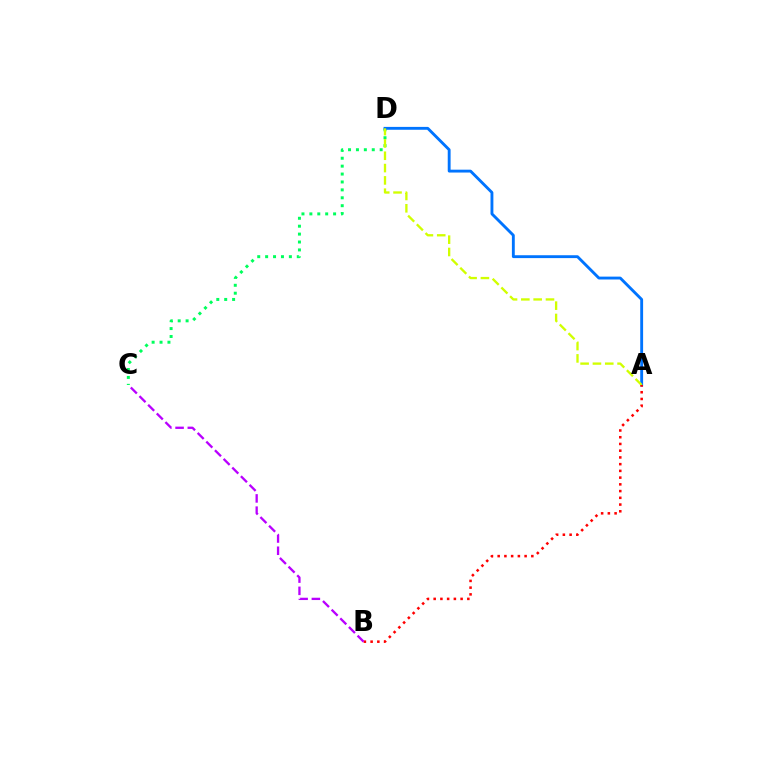{('C', 'D'): [{'color': '#00ff5c', 'line_style': 'dotted', 'thickness': 2.15}], ('A', 'D'): [{'color': '#0074ff', 'line_style': 'solid', 'thickness': 2.06}, {'color': '#d1ff00', 'line_style': 'dashed', 'thickness': 1.67}], ('A', 'B'): [{'color': '#ff0000', 'line_style': 'dotted', 'thickness': 1.83}], ('B', 'C'): [{'color': '#b900ff', 'line_style': 'dashed', 'thickness': 1.66}]}